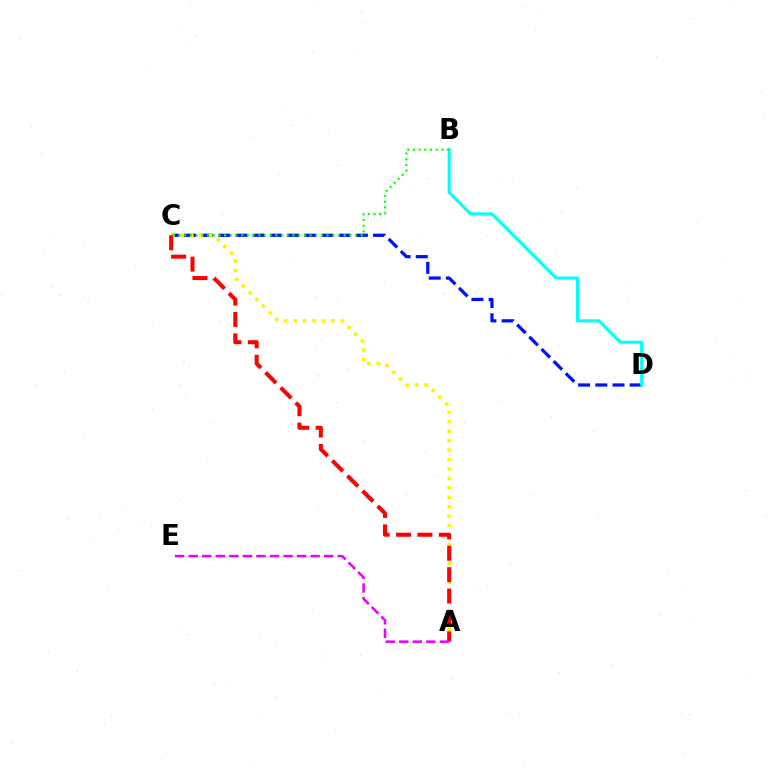{('C', 'D'): [{'color': '#0010ff', 'line_style': 'dashed', 'thickness': 2.33}], ('A', 'C'): [{'color': '#fcf500', 'line_style': 'dotted', 'thickness': 2.57}, {'color': '#ff0000', 'line_style': 'dashed', 'thickness': 2.91}], ('B', 'D'): [{'color': '#00fff6', 'line_style': 'solid', 'thickness': 2.2}], ('B', 'C'): [{'color': '#08ff00', 'line_style': 'dotted', 'thickness': 1.55}], ('A', 'E'): [{'color': '#ee00ff', 'line_style': 'dashed', 'thickness': 1.84}]}